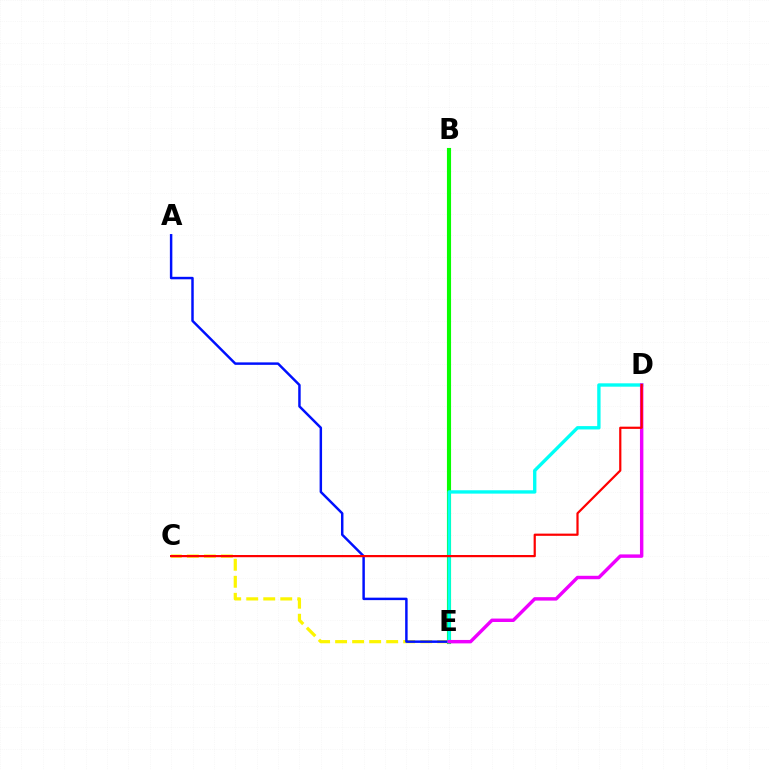{('C', 'E'): [{'color': '#fcf500', 'line_style': 'dashed', 'thickness': 2.31}], ('B', 'E'): [{'color': '#08ff00', 'line_style': 'solid', 'thickness': 2.96}], ('A', 'E'): [{'color': '#0010ff', 'line_style': 'solid', 'thickness': 1.78}], ('D', 'E'): [{'color': '#00fff6', 'line_style': 'solid', 'thickness': 2.42}, {'color': '#ee00ff', 'line_style': 'solid', 'thickness': 2.47}], ('C', 'D'): [{'color': '#ff0000', 'line_style': 'solid', 'thickness': 1.59}]}